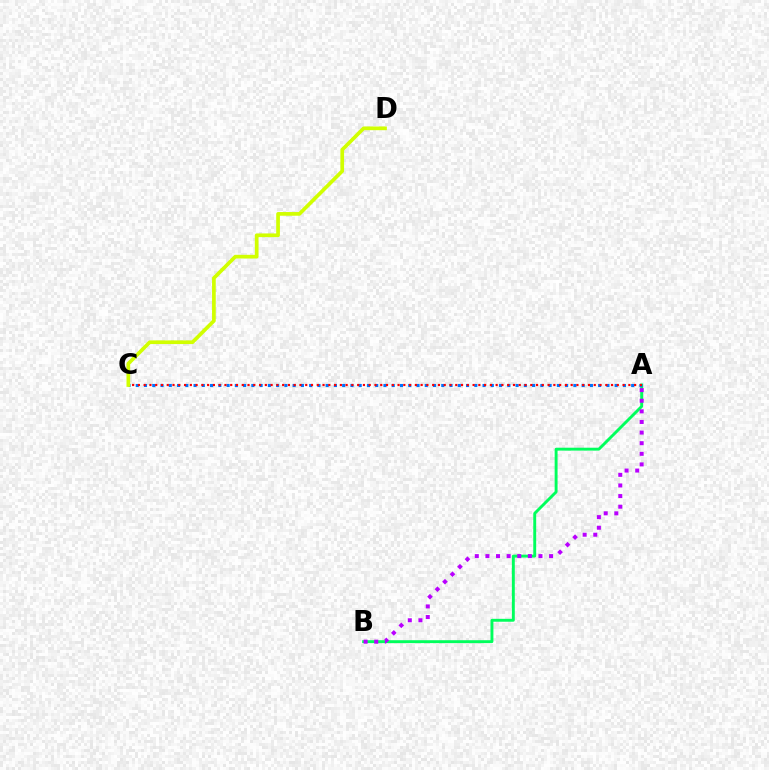{('A', 'B'): [{'color': '#00ff5c', 'line_style': 'solid', 'thickness': 2.09}, {'color': '#b900ff', 'line_style': 'dotted', 'thickness': 2.88}], ('A', 'C'): [{'color': '#0074ff', 'line_style': 'dotted', 'thickness': 2.24}, {'color': '#ff0000', 'line_style': 'dotted', 'thickness': 1.57}], ('C', 'D'): [{'color': '#d1ff00', 'line_style': 'solid', 'thickness': 2.66}]}